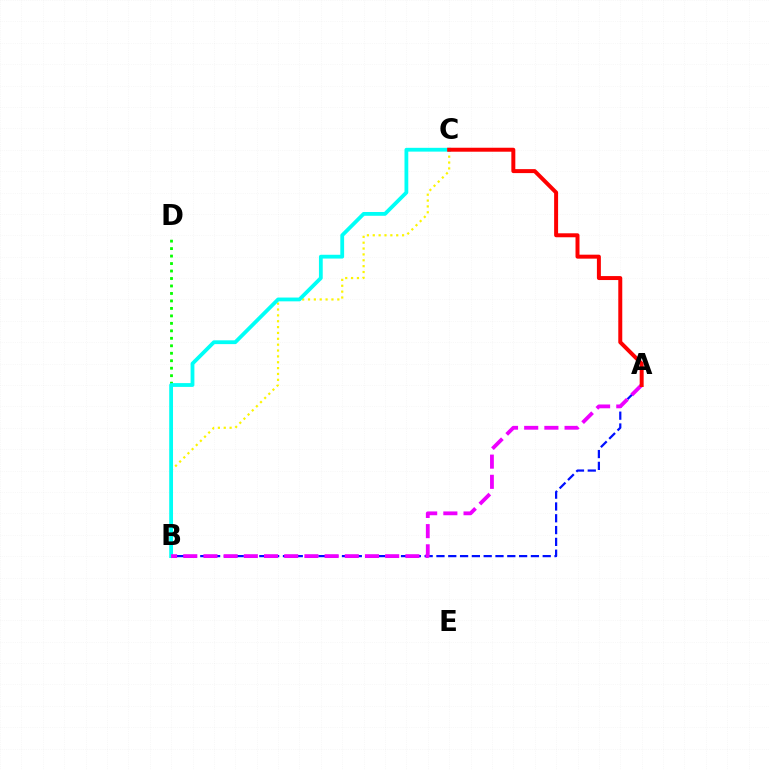{('B', 'C'): [{'color': '#fcf500', 'line_style': 'dotted', 'thickness': 1.59}, {'color': '#00fff6', 'line_style': 'solid', 'thickness': 2.73}], ('A', 'B'): [{'color': '#0010ff', 'line_style': 'dashed', 'thickness': 1.6}, {'color': '#ee00ff', 'line_style': 'dashed', 'thickness': 2.74}], ('B', 'D'): [{'color': '#08ff00', 'line_style': 'dotted', 'thickness': 2.03}], ('A', 'C'): [{'color': '#ff0000', 'line_style': 'solid', 'thickness': 2.86}]}